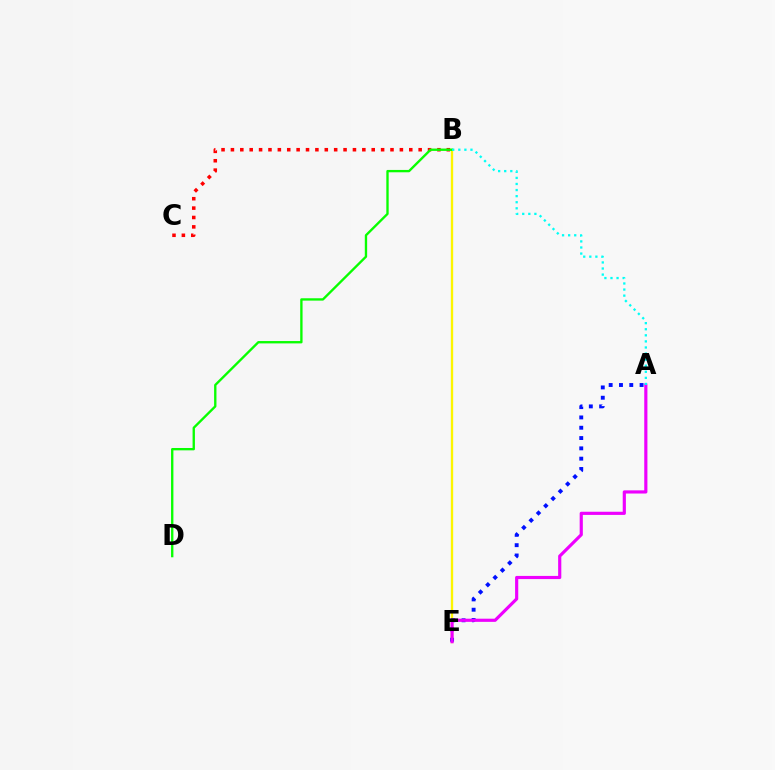{('B', 'C'): [{'color': '#ff0000', 'line_style': 'dotted', 'thickness': 2.55}], ('B', 'E'): [{'color': '#fcf500', 'line_style': 'solid', 'thickness': 1.69}], ('B', 'D'): [{'color': '#08ff00', 'line_style': 'solid', 'thickness': 1.69}], ('A', 'E'): [{'color': '#0010ff', 'line_style': 'dotted', 'thickness': 2.8}, {'color': '#ee00ff', 'line_style': 'solid', 'thickness': 2.28}], ('A', 'B'): [{'color': '#00fff6', 'line_style': 'dotted', 'thickness': 1.65}]}